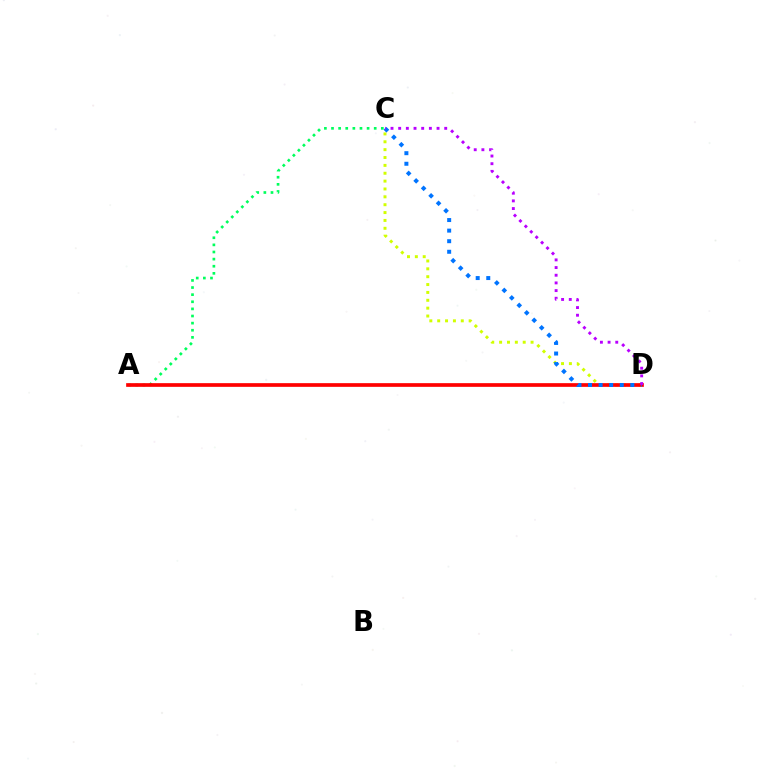{('C', 'D'): [{'color': '#d1ff00', 'line_style': 'dotted', 'thickness': 2.14}, {'color': '#0074ff', 'line_style': 'dotted', 'thickness': 2.87}, {'color': '#b900ff', 'line_style': 'dotted', 'thickness': 2.08}], ('A', 'C'): [{'color': '#00ff5c', 'line_style': 'dotted', 'thickness': 1.93}], ('A', 'D'): [{'color': '#ff0000', 'line_style': 'solid', 'thickness': 2.66}]}